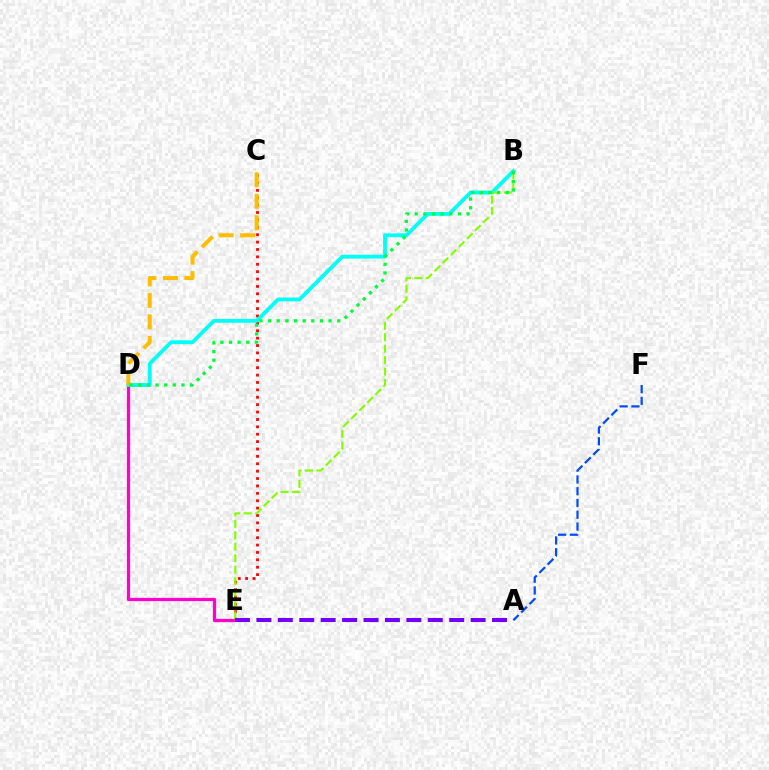{('C', 'E'): [{'color': '#ff0000', 'line_style': 'dotted', 'thickness': 2.01}], ('D', 'E'): [{'color': '#ff00cf', 'line_style': 'solid', 'thickness': 2.33}], ('B', 'D'): [{'color': '#00fff6', 'line_style': 'solid', 'thickness': 2.74}, {'color': '#00ff39', 'line_style': 'dotted', 'thickness': 2.35}], ('B', 'E'): [{'color': '#84ff00', 'line_style': 'dashed', 'thickness': 1.56}], ('C', 'D'): [{'color': '#ffbd00', 'line_style': 'dashed', 'thickness': 2.92}], ('A', 'F'): [{'color': '#004bff', 'line_style': 'dashed', 'thickness': 1.6}], ('A', 'E'): [{'color': '#7200ff', 'line_style': 'dashed', 'thickness': 2.91}]}